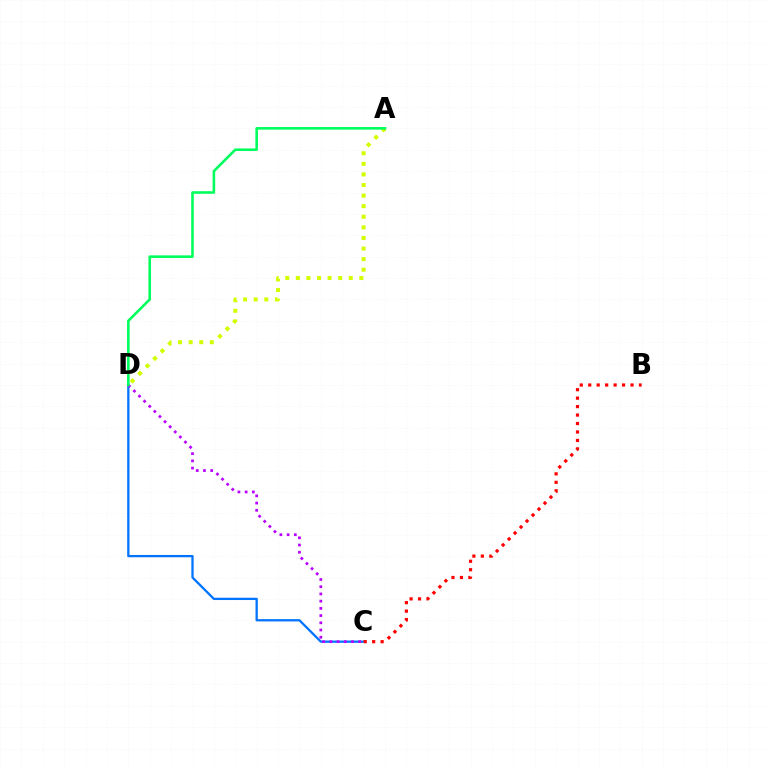{('C', 'D'): [{'color': '#0074ff', 'line_style': 'solid', 'thickness': 1.65}, {'color': '#b900ff', 'line_style': 'dotted', 'thickness': 1.96}], ('A', 'D'): [{'color': '#d1ff00', 'line_style': 'dotted', 'thickness': 2.88}, {'color': '#00ff5c', 'line_style': 'solid', 'thickness': 1.87}], ('B', 'C'): [{'color': '#ff0000', 'line_style': 'dotted', 'thickness': 2.3}]}